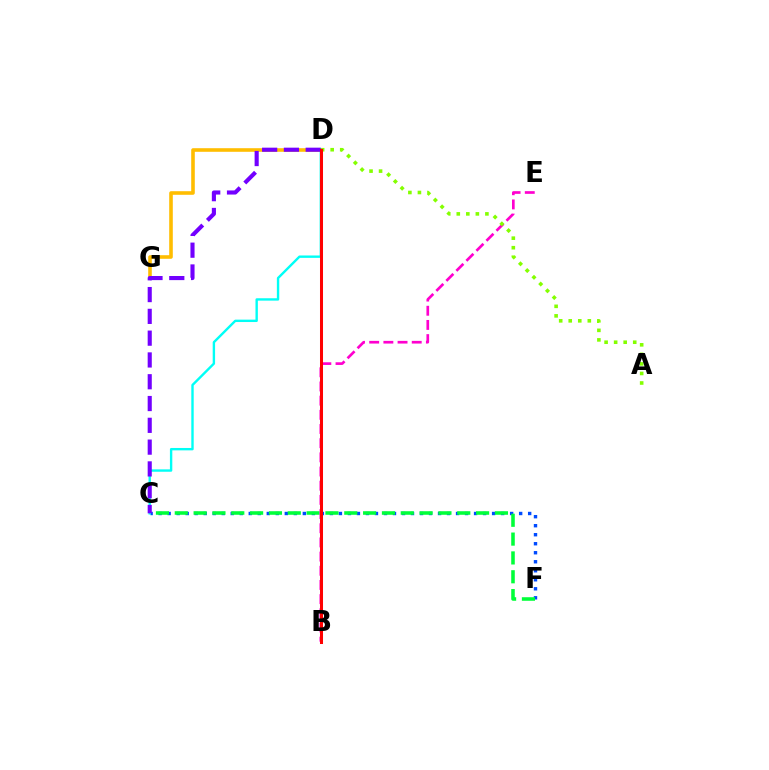{('C', 'F'): [{'color': '#004bff', 'line_style': 'dotted', 'thickness': 2.45}, {'color': '#00ff39', 'line_style': 'dashed', 'thickness': 2.56}], ('B', 'E'): [{'color': '#ff00cf', 'line_style': 'dashed', 'thickness': 1.93}], ('D', 'G'): [{'color': '#ffbd00', 'line_style': 'solid', 'thickness': 2.59}], ('C', 'D'): [{'color': '#00fff6', 'line_style': 'solid', 'thickness': 1.72}, {'color': '#7200ff', 'line_style': 'dashed', 'thickness': 2.96}], ('A', 'D'): [{'color': '#84ff00', 'line_style': 'dotted', 'thickness': 2.59}], ('B', 'D'): [{'color': '#ff0000', 'line_style': 'solid', 'thickness': 2.18}]}